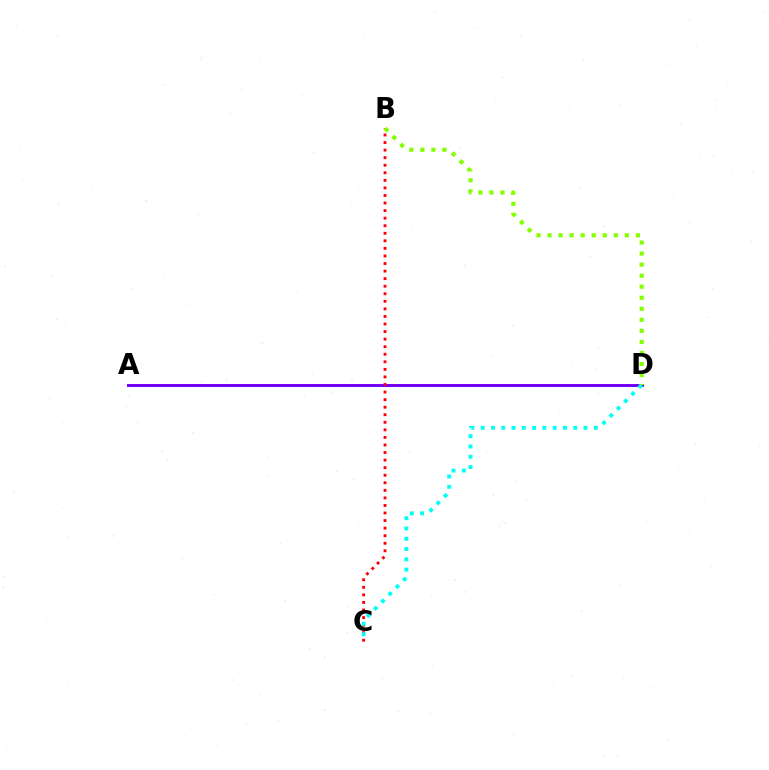{('A', 'D'): [{'color': '#7200ff', 'line_style': 'solid', 'thickness': 2.13}], ('B', 'C'): [{'color': '#ff0000', 'line_style': 'dotted', 'thickness': 2.05}], ('C', 'D'): [{'color': '#00fff6', 'line_style': 'dotted', 'thickness': 2.79}], ('B', 'D'): [{'color': '#84ff00', 'line_style': 'dotted', 'thickness': 3.0}]}